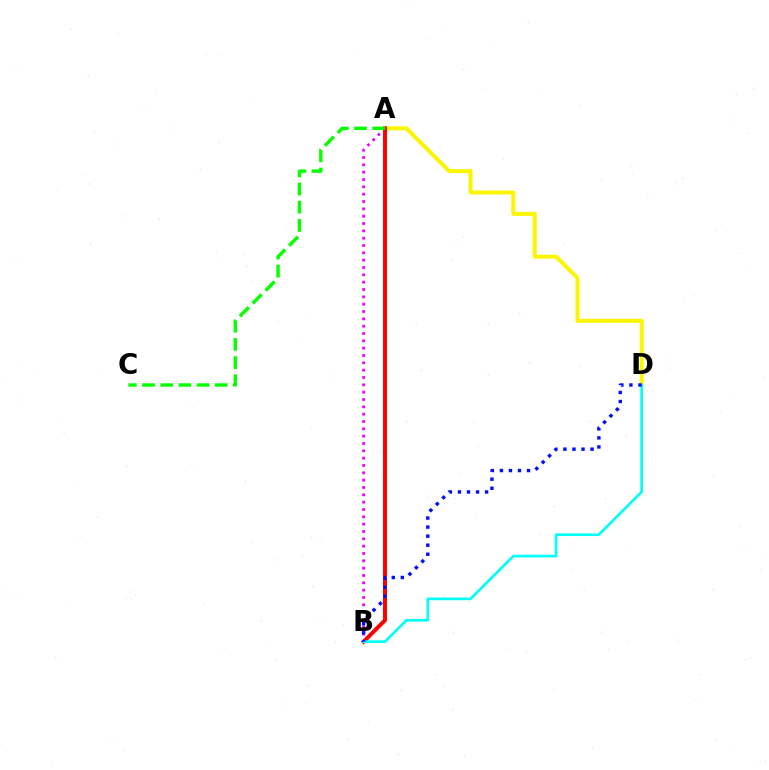{('A', 'D'): [{'color': '#fcf500', 'line_style': 'solid', 'thickness': 2.86}], ('A', 'B'): [{'color': '#ee00ff', 'line_style': 'dotted', 'thickness': 1.99}, {'color': '#ff0000', 'line_style': 'solid', 'thickness': 2.86}], ('B', 'D'): [{'color': '#00fff6', 'line_style': 'solid', 'thickness': 1.92}, {'color': '#0010ff', 'line_style': 'dotted', 'thickness': 2.46}], ('A', 'C'): [{'color': '#08ff00', 'line_style': 'dashed', 'thickness': 2.47}]}